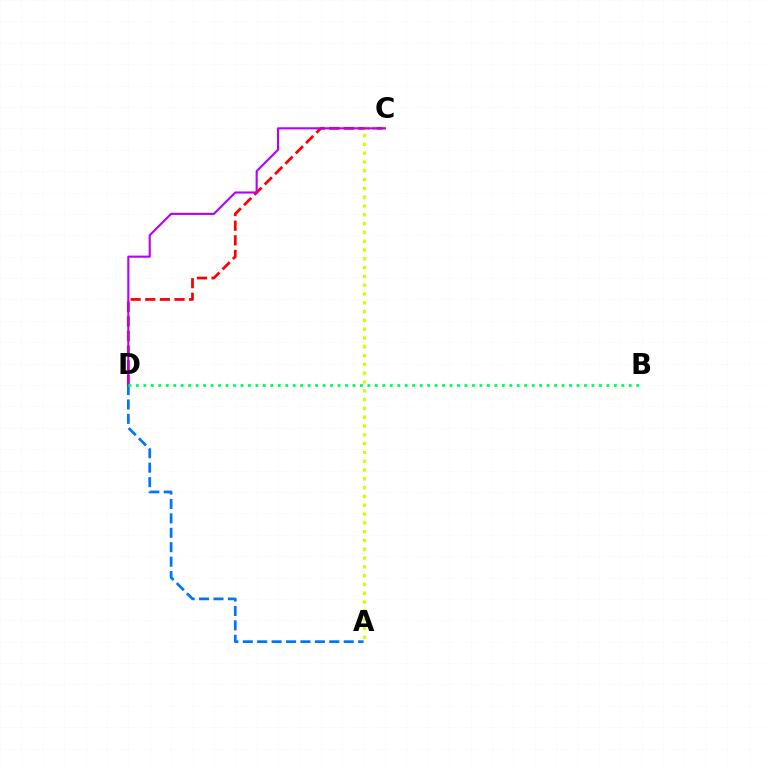{('C', 'D'): [{'color': '#ff0000', 'line_style': 'dashed', 'thickness': 1.99}, {'color': '#b900ff', 'line_style': 'solid', 'thickness': 1.53}], ('A', 'D'): [{'color': '#0074ff', 'line_style': 'dashed', 'thickness': 1.96}], ('A', 'C'): [{'color': '#d1ff00', 'line_style': 'dotted', 'thickness': 2.39}], ('B', 'D'): [{'color': '#00ff5c', 'line_style': 'dotted', 'thickness': 2.03}]}